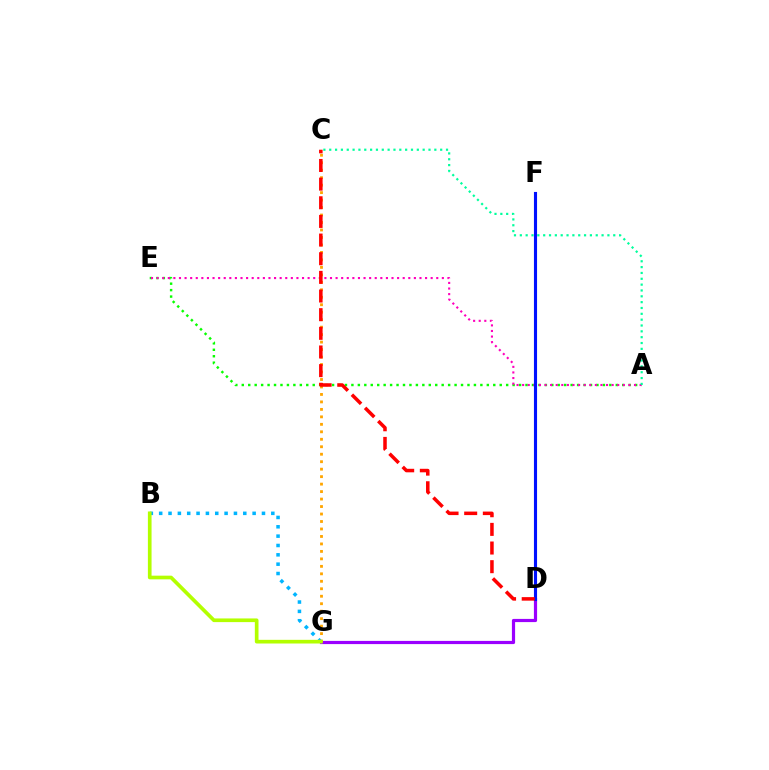{('A', 'E'): [{'color': '#08ff00', 'line_style': 'dotted', 'thickness': 1.75}, {'color': '#ff00bd', 'line_style': 'dotted', 'thickness': 1.52}], ('B', 'G'): [{'color': '#00b5ff', 'line_style': 'dotted', 'thickness': 2.54}, {'color': '#b3ff00', 'line_style': 'solid', 'thickness': 2.64}], ('D', 'G'): [{'color': '#9b00ff', 'line_style': 'solid', 'thickness': 2.29}], ('C', 'G'): [{'color': '#ffa500', 'line_style': 'dotted', 'thickness': 2.03}], ('D', 'F'): [{'color': '#0010ff', 'line_style': 'solid', 'thickness': 2.24}], ('A', 'C'): [{'color': '#00ff9d', 'line_style': 'dotted', 'thickness': 1.59}], ('C', 'D'): [{'color': '#ff0000', 'line_style': 'dashed', 'thickness': 2.53}]}